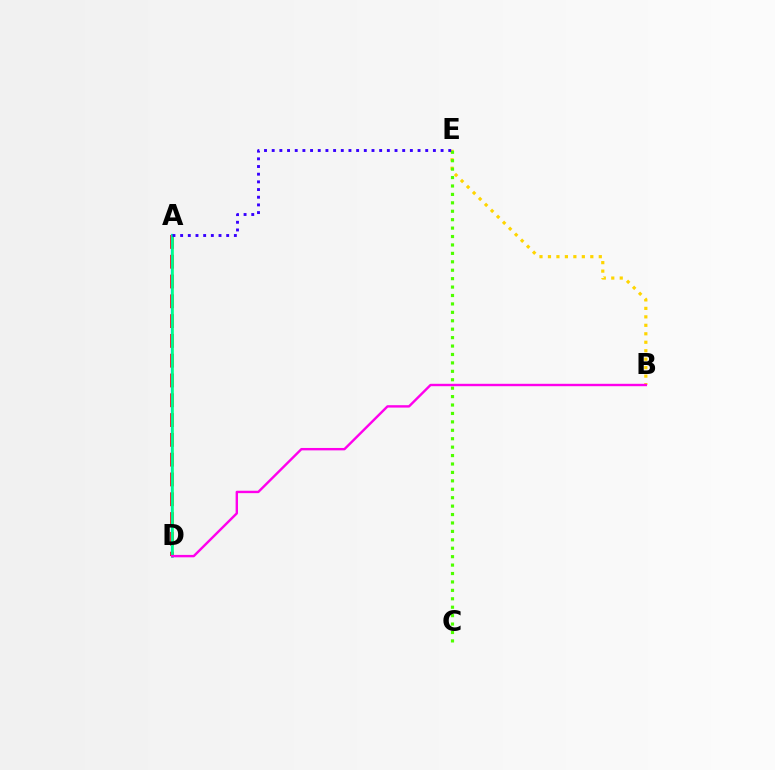{('A', 'D'): [{'color': '#ff0000', 'line_style': 'dashed', 'thickness': 2.69}, {'color': '#009eff', 'line_style': 'solid', 'thickness': 1.59}, {'color': '#00ff86', 'line_style': 'solid', 'thickness': 1.88}], ('B', 'E'): [{'color': '#ffd500', 'line_style': 'dotted', 'thickness': 2.3}], ('C', 'E'): [{'color': '#4fff00', 'line_style': 'dotted', 'thickness': 2.29}], ('A', 'E'): [{'color': '#3700ff', 'line_style': 'dotted', 'thickness': 2.09}], ('B', 'D'): [{'color': '#ff00ed', 'line_style': 'solid', 'thickness': 1.73}]}